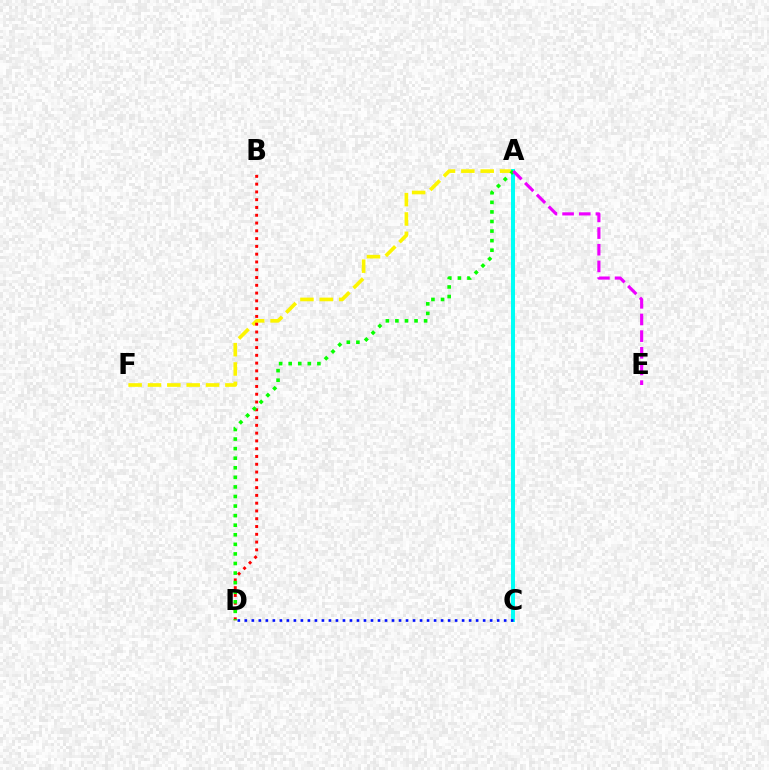{('A', 'F'): [{'color': '#fcf500', 'line_style': 'dashed', 'thickness': 2.63}], ('A', 'C'): [{'color': '#00fff6', 'line_style': 'solid', 'thickness': 2.87}], ('B', 'D'): [{'color': '#ff0000', 'line_style': 'dotted', 'thickness': 2.11}], ('A', 'D'): [{'color': '#08ff00', 'line_style': 'dotted', 'thickness': 2.6}], ('A', 'E'): [{'color': '#ee00ff', 'line_style': 'dashed', 'thickness': 2.26}], ('C', 'D'): [{'color': '#0010ff', 'line_style': 'dotted', 'thickness': 1.9}]}